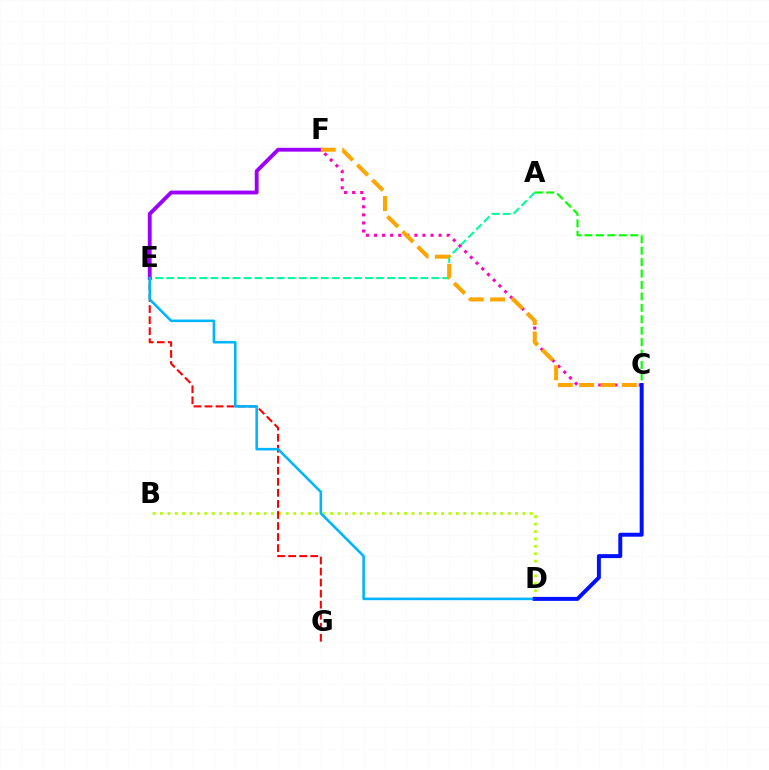{('A', 'E'): [{'color': '#00ff9d', 'line_style': 'dashed', 'thickness': 1.5}], ('C', 'F'): [{'color': '#ff00bd', 'line_style': 'dotted', 'thickness': 2.19}, {'color': '#ffa500', 'line_style': 'dashed', 'thickness': 2.9}], ('B', 'D'): [{'color': '#b3ff00', 'line_style': 'dotted', 'thickness': 2.01}], ('E', 'F'): [{'color': '#9b00ff', 'line_style': 'solid', 'thickness': 2.77}], ('A', 'C'): [{'color': '#08ff00', 'line_style': 'dashed', 'thickness': 1.55}], ('E', 'G'): [{'color': '#ff0000', 'line_style': 'dashed', 'thickness': 1.5}], ('D', 'E'): [{'color': '#00b5ff', 'line_style': 'solid', 'thickness': 1.85}], ('C', 'D'): [{'color': '#0010ff', 'line_style': 'solid', 'thickness': 2.85}]}